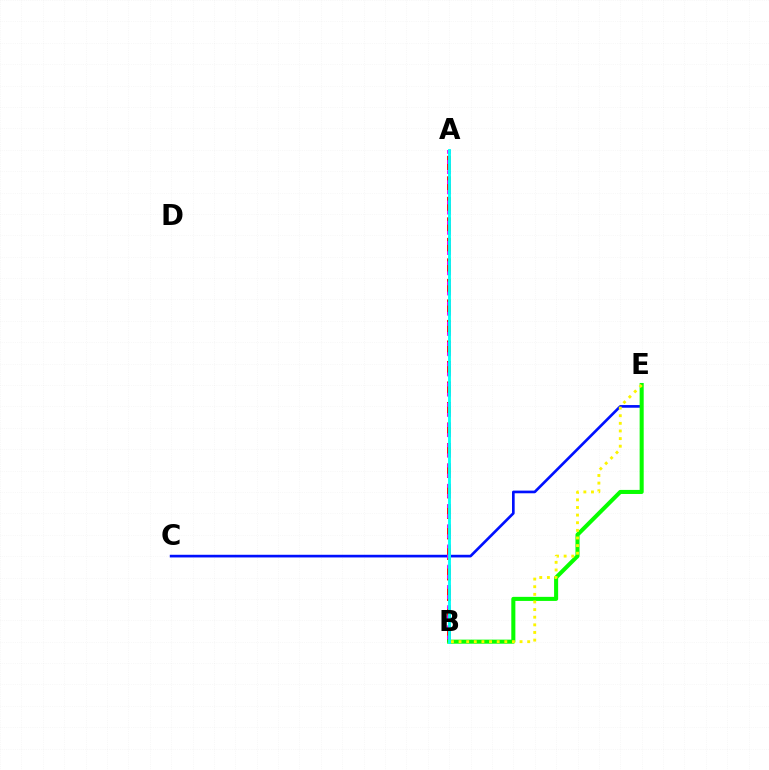{('A', 'B'): [{'color': '#ff0000', 'line_style': 'dashed', 'thickness': 2.79}, {'color': '#ee00ff', 'line_style': 'dotted', 'thickness': 2.75}, {'color': '#00fff6', 'line_style': 'solid', 'thickness': 2.05}], ('C', 'E'): [{'color': '#0010ff', 'line_style': 'solid', 'thickness': 1.92}], ('B', 'E'): [{'color': '#08ff00', 'line_style': 'solid', 'thickness': 2.92}, {'color': '#fcf500', 'line_style': 'dotted', 'thickness': 2.07}]}